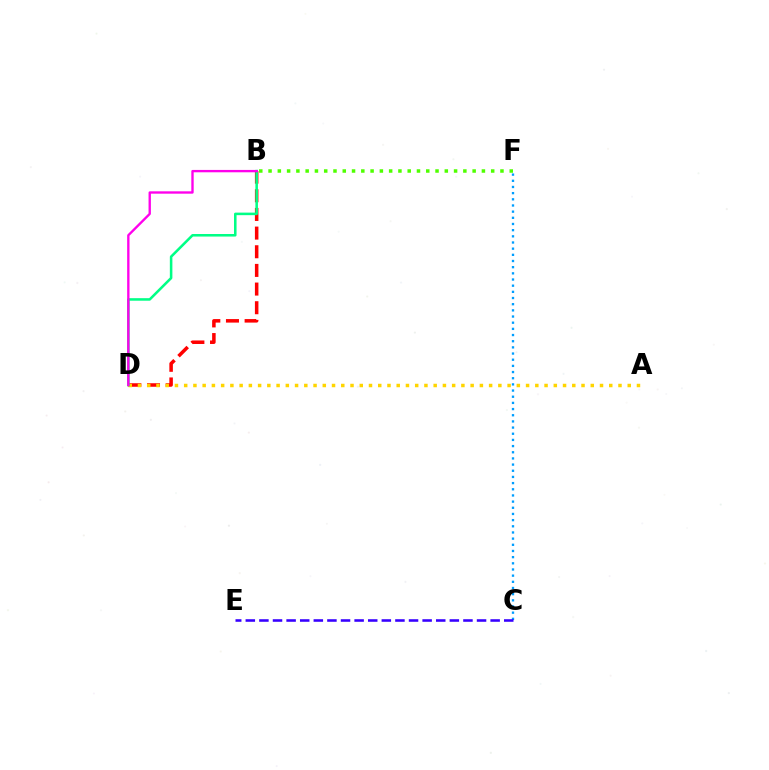{('B', 'F'): [{'color': '#4fff00', 'line_style': 'dotted', 'thickness': 2.52}], ('C', 'F'): [{'color': '#009eff', 'line_style': 'dotted', 'thickness': 1.68}], ('B', 'D'): [{'color': '#ff0000', 'line_style': 'dashed', 'thickness': 2.53}, {'color': '#00ff86', 'line_style': 'solid', 'thickness': 1.84}, {'color': '#ff00ed', 'line_style': 'solid', 'thickness': 1.7}], ('A', 'D'): [{'color': '#ffd500', 'line_style': 'dotted', 'thickness': 2.51}], ('C', 'E'): [{'color': '#3700ff', 'line_style': 'dashed', 'thickness': 1.85}]}